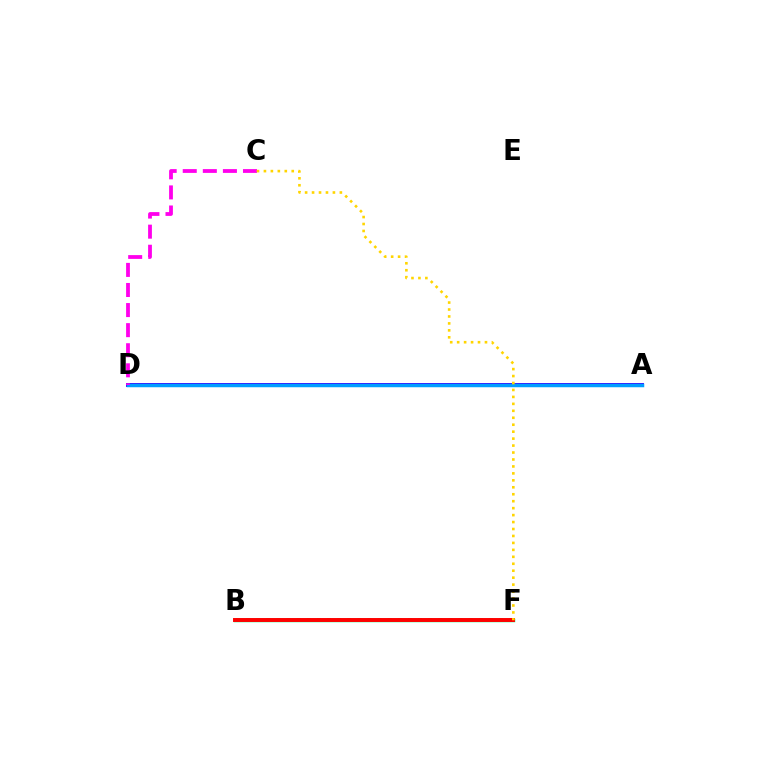{('B', 'F'): [{'color': '#4fff00', 'line_style': 'dotted', 'thickness': 2.75}, {'color': '#00ff86', 'line_style': 'solid', 'thickness': 2.51}, {'color': '#ff0000', 'line_style': 'solid', 'thickness': 2.84}], ('A', 'D'): [{'color': '#3700ff', 'line_style': 'solid', 'thickness': 2.82}, {'color': '#009eff', 'line_style': 'solid', 'thickness': 2.51}], ('C', 'D'): [{'color': '#ff00ed', 'line_style': 'dashed', 'thickness': 2.73}], ('C', 'F'): [{'color': '#ffd500', 'line_style': 'dotted', 'thickness': 1.89}]}